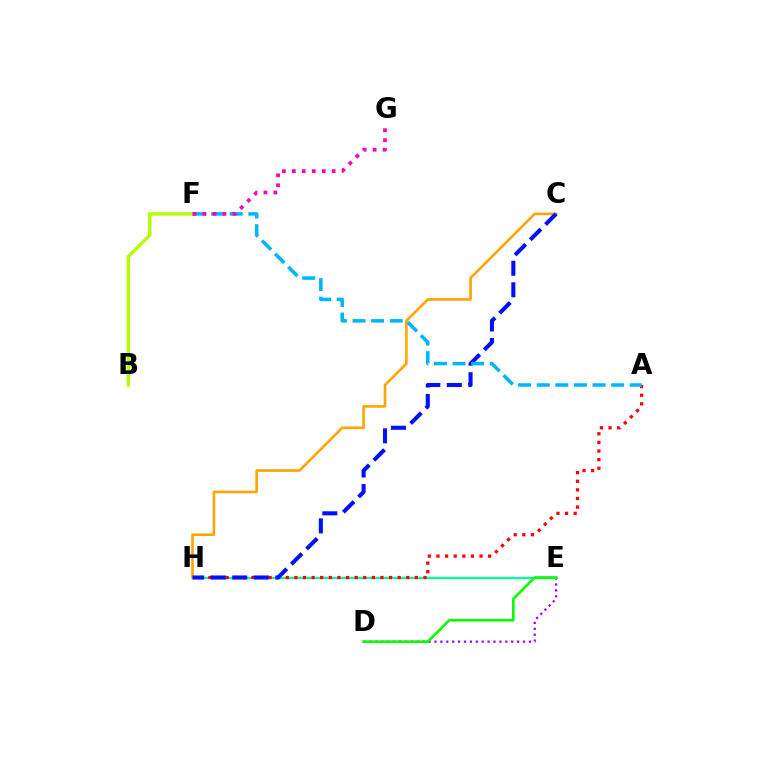{('D', 'E'): [{'color': '#9b00ff', 'line_style': 'dotted', 'thickness': 1.6}, {'color': '#08ff00', 'line_style': 'solid', 'thickness': 1.9}], ('B', 'F'): [{'color': '#b3ff00', 'line_style': 'solid', 'thickness': 2.45}], ('E', 'H'): [{'color': '#00ff9d', 'line_style': 'solid', 'thickness': 1.65}], ('A', 'H'): [{'color': '#ff0000', 'line_style': 'dotted', 'thickness': 2.34}], ('C', 'H'): [{'color': '#ffa500', 'line_style': 'solid', 'thickness': 1.89}, {'color': '#0010ff', 'line_style': 'dashed', 'thickness': 2.92}], ('A', 'F'): [{'color': '#00b5ff', 'line_style': 'dashed', 'thickness': 2.53}], ('F', 'G'): [{'color': '#ff00bd', 'line_style': 'dotted', 'thickness': 2.71}]}